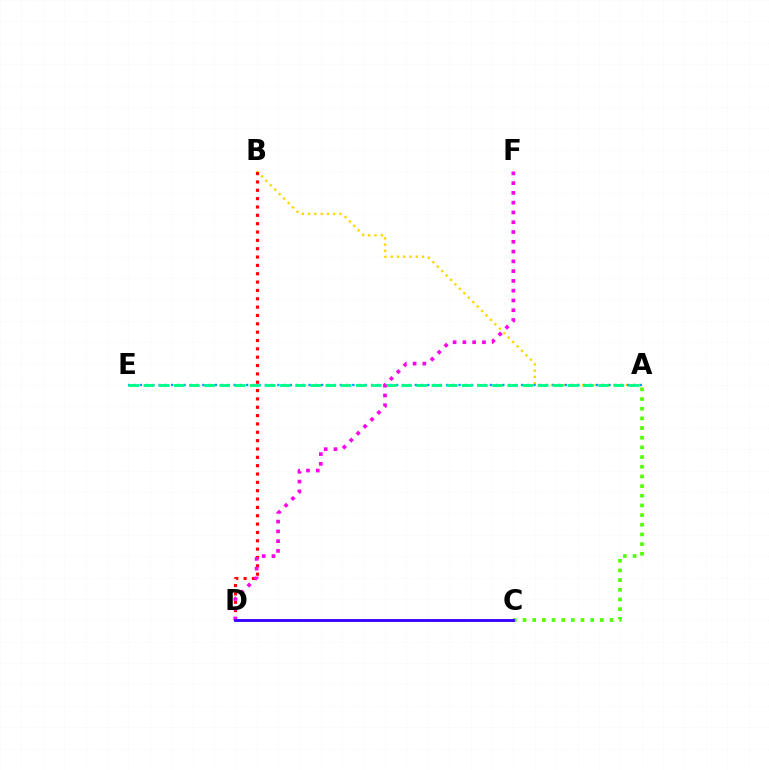{('A', 'B'): [{'color': '#ffd500', 'line_style': 'dotted', 'thickness': 1.7}], ('A', 'E'): [{'color': '#009eff', 'line_style': 'dotted', 'thickness': 1.7}, {'color': '#00ff86', 'line_style': 'dashed', 'thickness': 2.06}], ('B', 'D'): [{'color': '#ff0000', 'line_style': 'dotted', 'thickness': 2.27}], ('A', 'C'): [{'color': '#4fff00', 'line_style': 'dotted', 'thickness': 2.63}], ('D', 'F'): [{'color': '#ff00ed', 'line_style': 'dotted', 'thickness': 2.66}], ('C', 'D'): [{'color': '#3700ff', 'line_style': 'solid', 'thickness': 2.05}]}